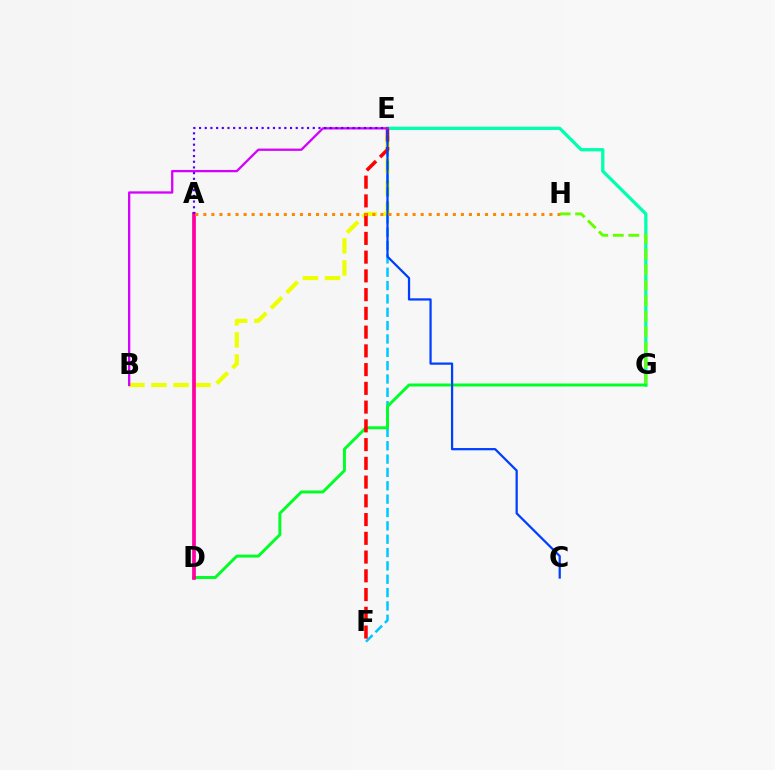{('E', 'G'): [{'color': '#00ffaf', 'line_style': 'solid', 'thickness': 2.35}], ('B', 'E'): [{'color': '#eeff00', 'line_style': 'dashed', 'thickness': 3.0}, {'color': '#d600ff', 'line_style': 'solid', 'thickness': 1.65}], ('E', 'F'): [{'color': '#00c7ff', 'line_style': 'dashed', 'thickness': 1.81}, {'color': '#ff0000', 'line_style': 'dashed', 'thickness': 2.55}], ('D', 'G'): [{'color': '#00ff27', 'line_style': 'solid', 'thickness': 2.12}], ('C', 'E'): [{'color': '#003fff', 'line_style': 'solid', 'thickness': 1.62}], ('A', 'D'): [{'color': '#ff00a0', 'line_style': 'solid', 'thickness': 2.68}], ('A', 'H'): [{'color': '#ff8800', 'line_style': 'dotted', 'thickness': 2.19}], ('A', 'E'): [{'color': '#4f00ff', 'line_style': 'dotted', 'thickness': 1.54}], ('G', 'H'): [{'color': '#66ff00', 'line_style': 'dashed', 'thickness': 2.11}]}